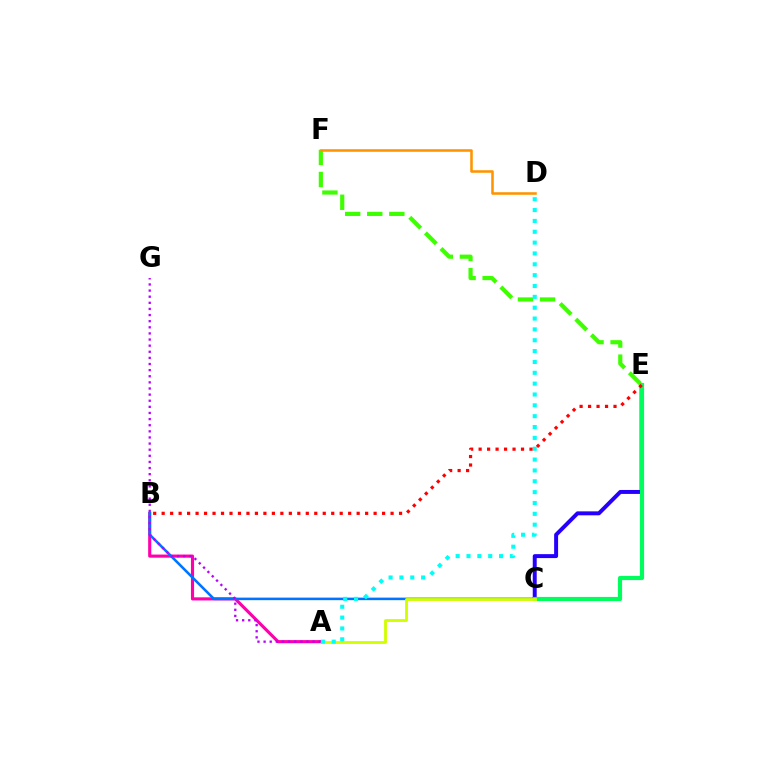{('A', 'B'): [{'color': '#ff00ac', 'line_style': 'solid', 'thickness': 2.25}], ('B', 'C'): [{'color': '#0074ff', 'line_style': 'solid', 'thickness': 1.84}], ('C', 'E'): [{'color': '#2500ff', 'line_style': 'solid', 'thickness': 2.85}, {'color': '#00ff5c', 'line_style': 'solid', 'thickness': 3.0}], ('E', 'F'): [{'color': '#3dff00', 'line_style': 'dashed', 'thickness': 3.0}], ('A', 'C'): [{'color': '#d1ff00', 'line_style': 'solid', 'thickness': 2.04}], ('A', 'D'): [{'color': '#00fff6', 'line_style': 'dotted', 'thickness': 2.95}], ('A', 'G'): [{'color': '#b900ff', 'line_style': 'dotted', 'thickness': 1.66}], ('D', 'F'): [{'color': '#ff9400', 'line_style': 'solid', 'thickness': 1.85}], ('B', 'E'): [{'color': '#ff0000', 'line_style': 'dotted', 'thickness': 2.3}]}